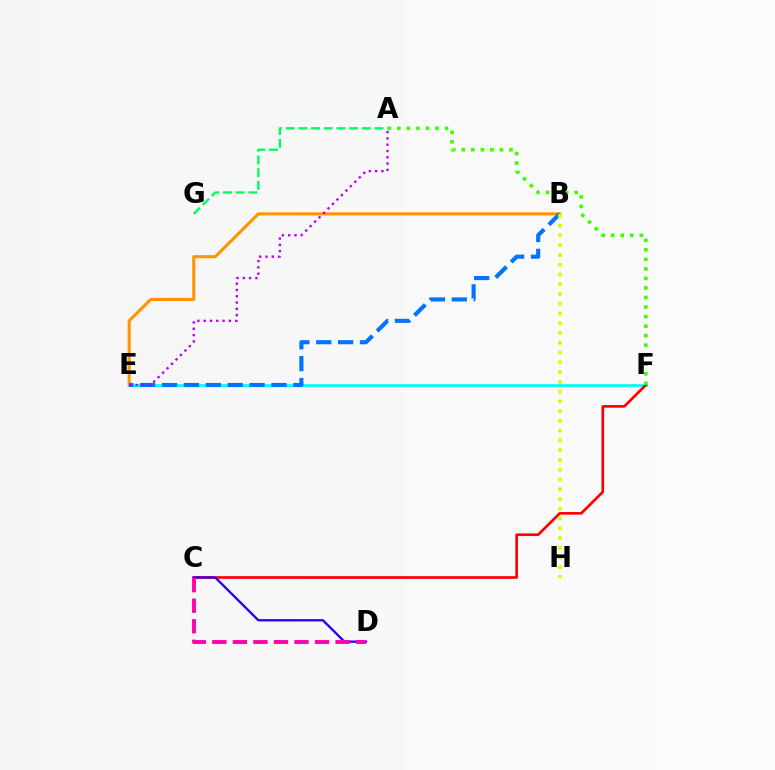{('E', 'F'): [{'color': '#00fff6', 'line_style': 'solid', 'thickness': 1.98}], ('B', 'E'): [{'color': '#ff9400', 'line_style': 'solid', 'thickness': 2.21}, {'color': '#0074ff', 'line_style': 'dashed', 'thickness': 2.97}], ('C', 'F'): [{'color': '#ff0000', 'line_style': 'solid', 'thickness': 1.93}], ('A', 'F'): [{'color': '#3dff00', 'line_style': 'dotted', 'thickness': 2.59}], ('A', 'E'): [{'color': '#b900ff', 'line_style': 'dotted', 'thickness': 1.71}], ('A', 'G'): [{'color': '#00ff5c', 'line_style': 'dashed', 'thickness': 1.72}], ('C', 'D'): [{'color': '#2500ff', 'line_style': 'solid', 'thickness': 1.67}, {'color': '#ff00ac', 'line_style': 'dashed', 'thickness': 2.79}], ('B', 'H'): [{'color': '#d1ff00', 'line_style': 'dotted', 'thickness': 2.65}]}